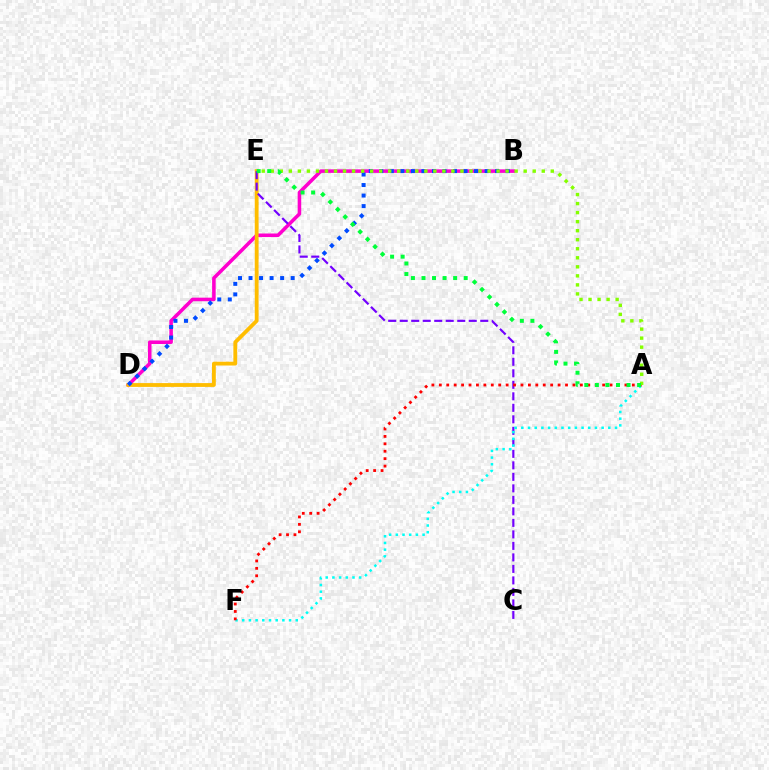{('B', 'D'): [{'color': '#ff00cf', 'line_style': 'solid', 'thickness': 2.56}, {'color': '#004bff', 'line_style': 'dotted', 'thickness': 2.86}], ('D', 'E'): [{'color': '#ffbd00', 'line_style': 'solid', 'thickness': 2.75}], ('C', 'E'): [{'color': '#7200ff', 'line_style': 'dashed', 'thickness': 1.56}], ('A', 'F'): [{'color': '#00fff6', 'line_style': 'dotted', 'thickness': 1.82}, {'color': '#ff0000', 'line_style': 'dotted', 'thickness': 2.02}], ('A', 'E'): [{'color': '#84ff00', 'line_style': 'dotted', 'thickness': 2.45}, {'color': '#00ff39', 'line_style': 'dotted', 'thickness': 2.87}]}